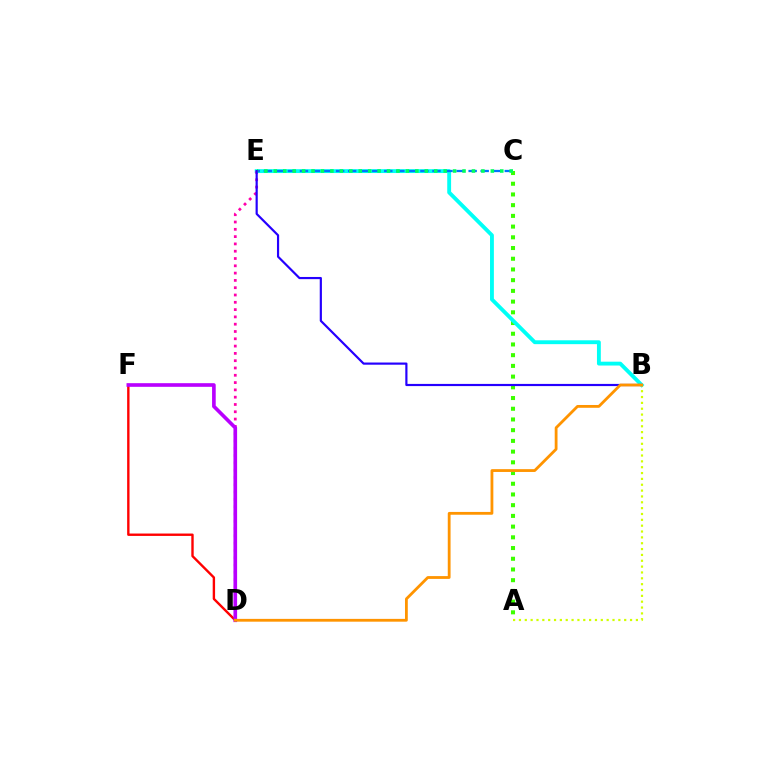{('A', 'C'): [{'color': '#3dff00', 'line_style': 'dotted', 'thickness': 2.91}], ('B', 'E'): [{'color': '#00fff6', 'line_style': 'solid', 'thickness': 2.78}, {'color': '#2500ff', 'line_style': 'solid', 'thickness': 1.57}], ('C', 'E'): [{'color': '#0074ff', 'line_style': 'dashed', 'thickness': 1.64}, {'color': '#00ff5c', 'line_style': 'dotted', 'thickness': 2.56}], ('D', 'E'): [{'color': '#ff00ac', 'line_style': 'dotted', 'thickness': 1.98}], ('D', 'F'): [{'color': '#ff0000', 'line_style': 'solid', 'thickness': 1.72}, {'color': '#b900ff', 'line_style': 'solid', 'thickness': 2.62}], ('A', 'B'): [{'color': '#d1ff00', 'line_style': 'dotted', 'thickness': 1.59}], ('B', 'D'): [{'color': '#ff9400', 'line_style': 'solid', 'thickness': 2.02}]}